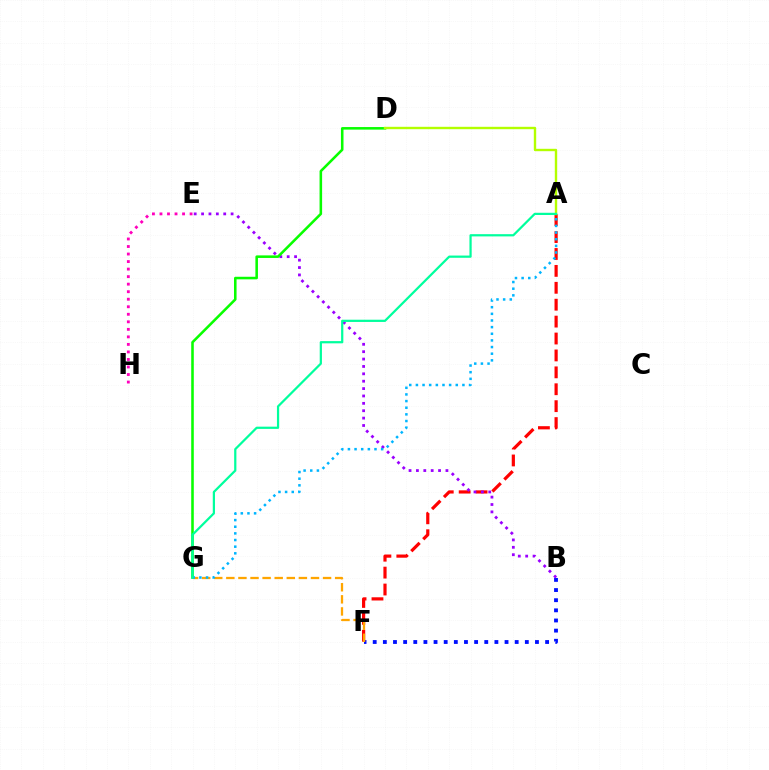{('B', 'F'): [{'color': '#0010ff', 'line_style': 'dotted', 'thickness': 2.76}], ('A', 'F'): [{'color': '#ff0000', 'line_style': 'dashed', 'thickness': 2.3}], ('B', 'E'): [{'color': '#9b00ff', 'line_style': 'dotted', 'thickness': 2.01}], ('F', 'G'): [{'color': '#ffa500', 'line_style': 'dashed', 'thickness': 1.64}], ('D', 'G'): [{'color': '#08ff00', 'line_style': 'solid', 'thickness': 1.84}], ('A', 'D'): [{'color': '#b3ff00', 'line_style': 'solid', 'thickness': 1.72}], ('A', 'G'): [{'color': '#00b5ff', 'line_style': 'dotted', 'thickness': 1.81}, {'color': '#00ff9d', 'line_style': 'solid', 'thickness': 1.61}], ('E', 'H'): [{'color': '#ff00bd', 'line_style': 'dotted', 'thickness': 2.05}]}